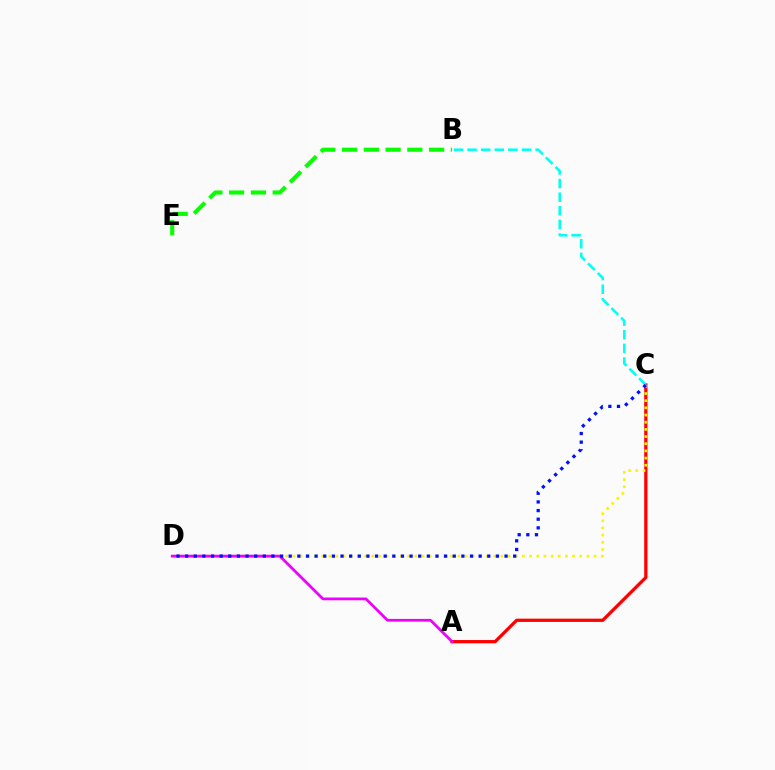{('A', 'C'): [{'color': '#ff0000', 'line_style': 'solid', 'thickness': 2.35}], ('B', 'E'): [{'color': '#08ff00', 'line_style': 'dashed', 'thickness': 2.96}], ('C', 'D'): [{'color': '#fcf500', 'line_style': 'dotted', 'thickness': 1.95}, {'color': '#0010ff', 'line_style': 'dotted', 'thickness': 2.35}], ('A', 'D'): [{'color': '#ee00ff', 'line_style': 'solid', 'thickness': 1.98}], ('B', 'C'): [{'color': '#00fff6', 'line_style': 'dashed', 'thickness': 1.85}]}